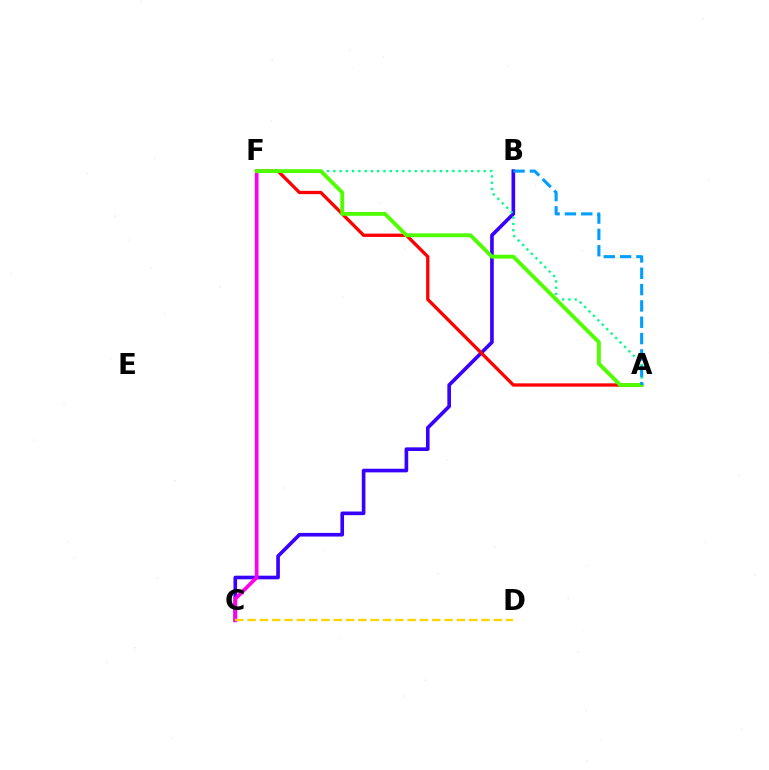{('B', 'C'): [{'color': '#3700ff', 'line_style': 'solid', 'thickness': 2.62}], ('A', 'F'): [{'color': '#ff0000', 'line_style': 'solid', 'thickness': 2.37}, {'color': '#00ff86', 'line_style': 'dotted', 'thickness': 1.7}, {'color': '#4fff00', 'line_style': 'solid', 'thickness': 2.77}], ('C', 'F'): [{'color': '#ff00ed', 'line_style': 'solid', 'thickness': 2.67}], ('C', 'D'): [{'color': '#ffd500', 'line_style': 'dashed', 'thickness': 1.67}], ('A', 'B'): [{'color': '#009eff', 'line_style': 'dashed', 'thickness': 2.22}]}